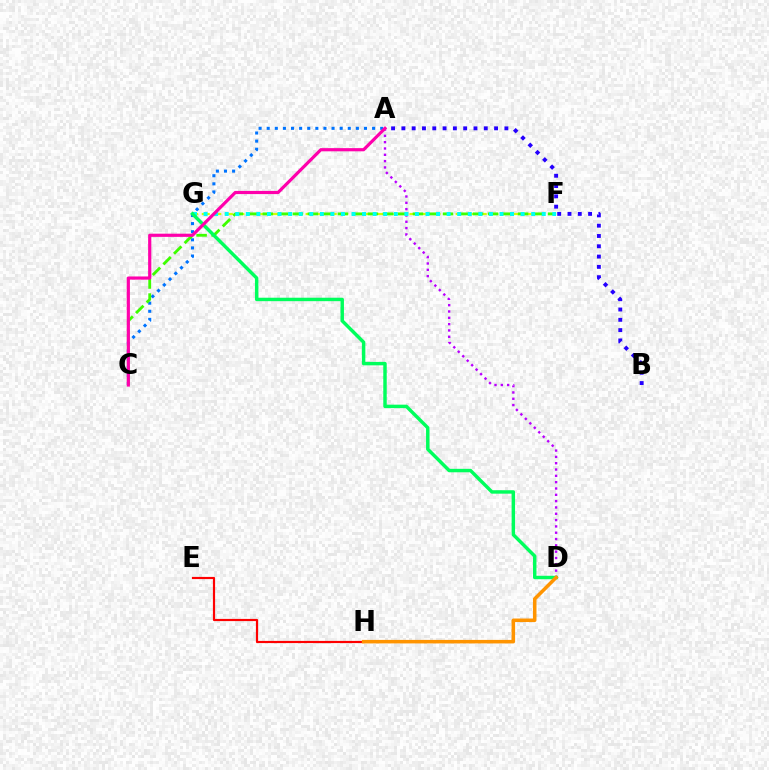{('F', 'G'): [{'color': '#d1ff00', 'line_style': 'dashed', 'thickness': 1.57}, {'color': '#00fff6', 'line_style': 'dotted', 'thickness': 2.87}], ('A', 'C'): [{'color': '#0074ff', 'line_style': 'dotted', 'thickness': 2.2}, {'color': '#ff00ac', 'line_style': 'solid', 'thickness': 2.29}], ('A', 'D'): [{'color': '#b900ff', 'line_style': 'dotted', 'thickness': 1.72}], ('C', 'F'): [{'color': '#3dff00', 'line_style': 'dashed', 'thickness': 2.04}], ('D', 'G'): [{'color': '#00ff5c', 'line_style': 'solid', 'thickness': 2.48}], ('A', 'B'): [{'color': '#2500ff', 'line_style': 'dotted', 'thickness': 2.8}], ('E', 'H'): [{'color': '#ff0000', 'line_style': 'solid', 'thickness': 1.57}], ('D', 'H'): [{'color': '#ff9400', 'line_style': 'solid', 'thickness': 2.54}]}